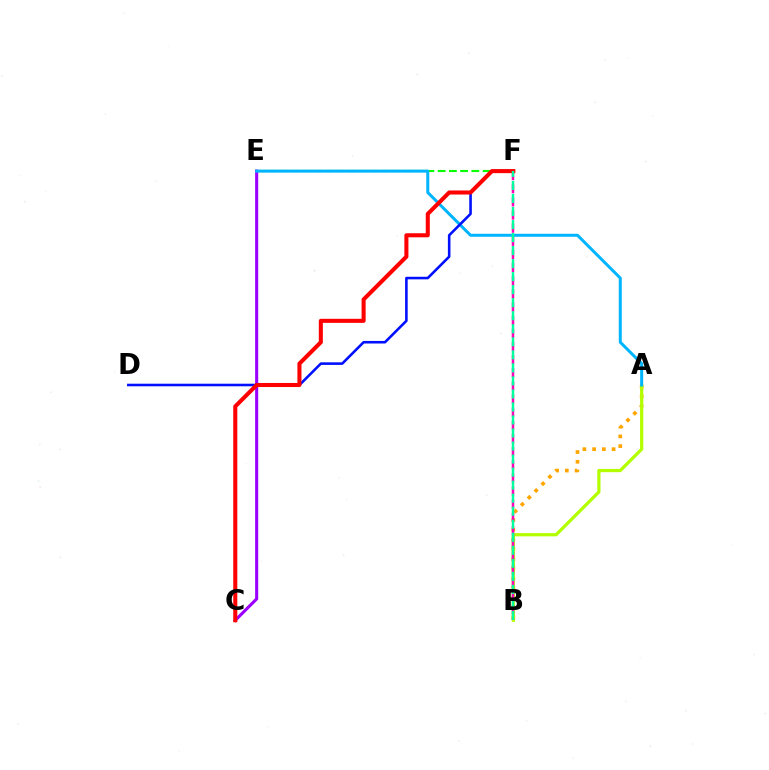{('A', 'B'): [{'color': '#ffa500', 'line_style': 'dotted', 'thickness': 2.65}, {'color': '#b3ff00', 'line_style': 'solid', 'thickness': 2.32}], ('C', 'E'): [{'color': '#9b00ff', 'line_style': 'solid', 'thickness': 2.22}], ('E', 'F'): [{'color': '#08ff00', 'line_style': 'dashed', 'thickness': 1.53}], ('B', 'F'): [{'color': '#ff00bd', 'line_style': 'dashed', 'thickness': 1.79}, {'color': '#00ff9d', 'line_style': 'dashed', 'thickness': 1.77}], ('A', 'E'): [{'color': '#00b5ff', 'line_style': 'solid', 'thickness': 2.16}], ('D', 'F'): [{'color': '#0010ff', 'line_style': 'solid', 'thickness': 1.86}], ('C', 'F'): [{'color': '#ff0000', 'line_style': 'solid', 'thickness': 2.92}]}